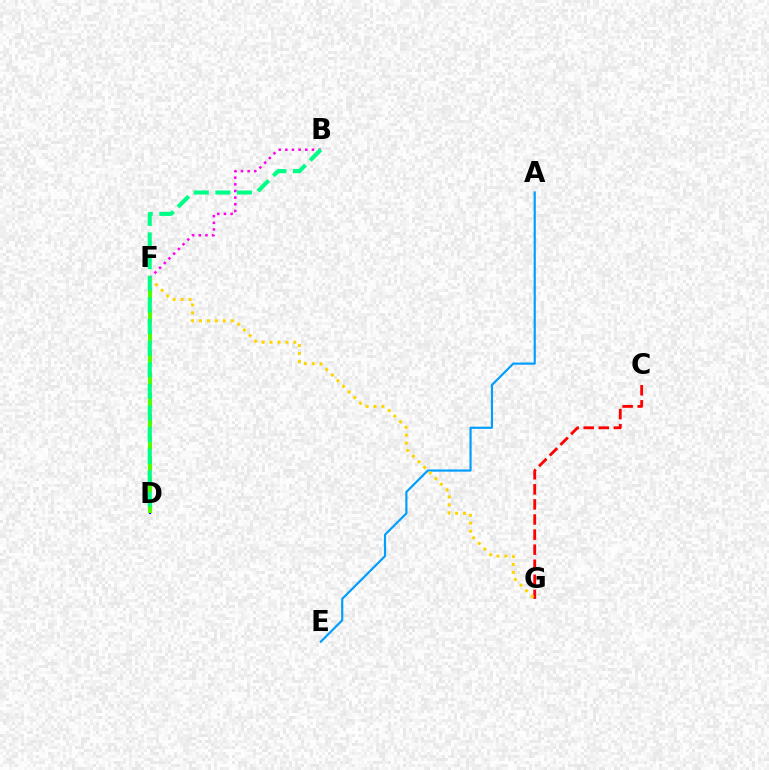{('C', 'G'): [{'color': '#ff0000', 'line_style': 'dashed', 'thickness': 2.05}], ('D', 'F'): [{'color': '#3700ff', 'line_style': 'solid', 'thickness': 1.58}, {'color': '#4fff00', 'line_style': 'dashed', 'thickness': 2.86}], ('B', 'F'): [{'color': '#ff00ed', 'line_style': 'dotted', 'thickness': 1.81}], ('A', 'E'): [{'color': '#009eff', 'line_style': 'solid', 'thickness': 1.57}], ('F', 'G'): [{'color': '#ffd500', 'line_style': 'dotted', 'thickness': 2.16}], ('B', 'D'): [{'color': '#00ff86', 'line_style': 'dashed', 'thickness': 2.94}]}